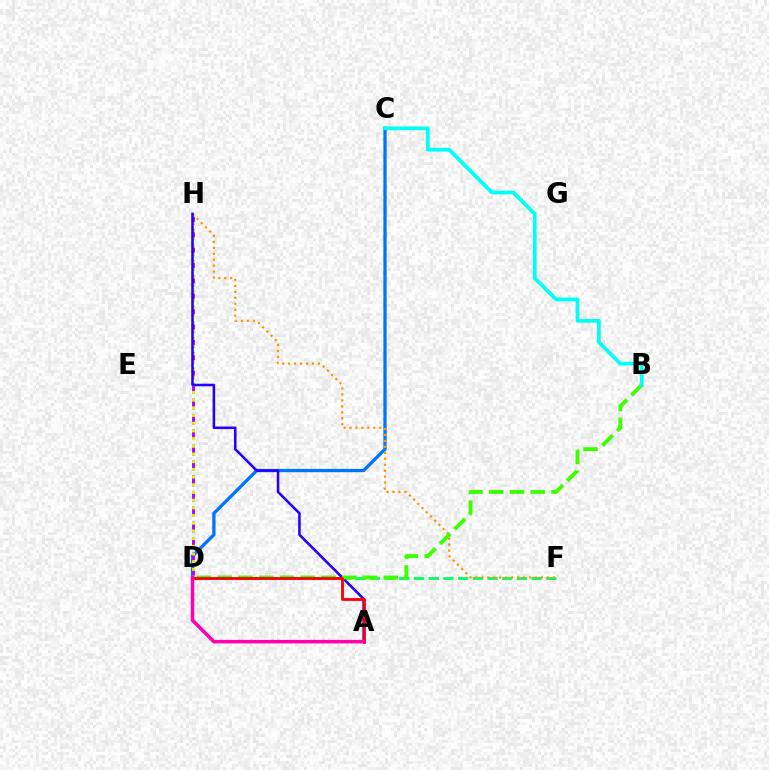{('C', 'D'): [{'color': '#0074ff', 'line_style': 'solid', 'thickness': 2.37}], ('D', 'F'): [{'color': '#00ff5c', 'line_style': 'dashed', 'thickness': 2.0}], ('D', 'H'): [{'color': '#b900ff', 'line_style': 'dashed', 'thickness': 2.09}, {'color': '#d1ff00', 'line_style': 'dotted', 'thickness': 2.09}], ('F', 'H'): [{'color': '#ff9400', 'line_style': 'dotted', 'thickness': 1.62}], ('A', 'H'): [{'color': '#2500ff', 'line_style': 'solid', 'thickness': 1.84}], ('B', 'D'): [{'color': '#3dff00', 'line_style': 'dashed', 'thickness': 2.82}], ('B', 'C'): [{'color': '#00fff6', 'line_style': 'solid', 'thickness': 2.68}], ('A', 'D'): [{'color': '#ff0000', 'line_style': 'solid', 'thickness': 2.04}, {'color': '#ff00ac', 'line_style': 'solid', 'thickness': 2.53}]}